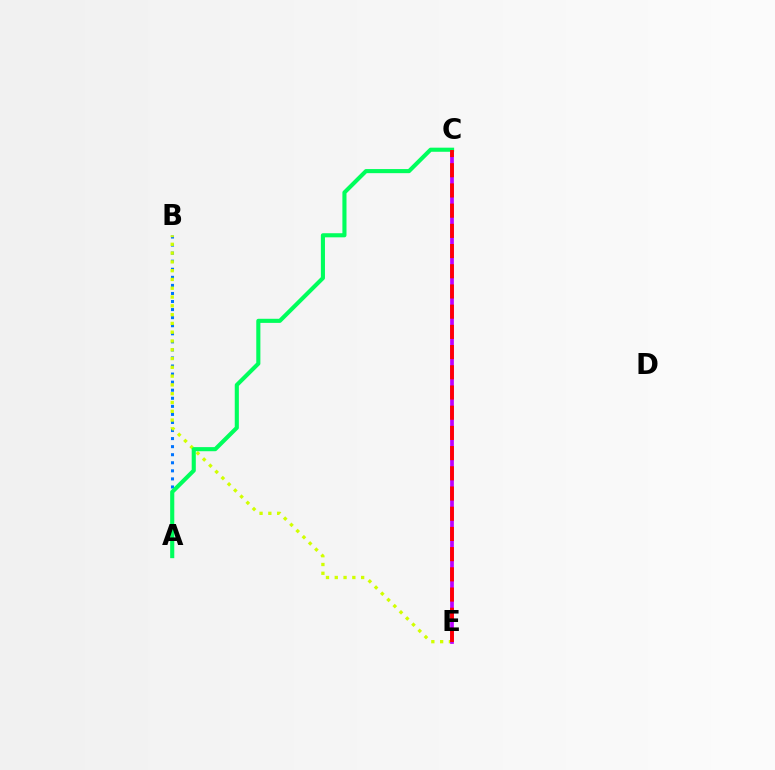{('A', 'B'): [{'color': '#0074ff', 'line_style': 'dotted', 'thickness': 2.19}], ('B', 'E'): [{'color': '#d1ff00', 'line_style': 'dotted', 'thickness': 2.39}], ('C', 'E'): [{'color': '#b900ff', 'line_style': 'solid', 'thickness': 2.68}, {'color': '#ff0000', 'line_style': 'dashed', 'thickness': 2.74}], ('A', 'C'): [{'color': '#00ff5c', 'line_style': 'solid', 'thickness': 2.95}]}